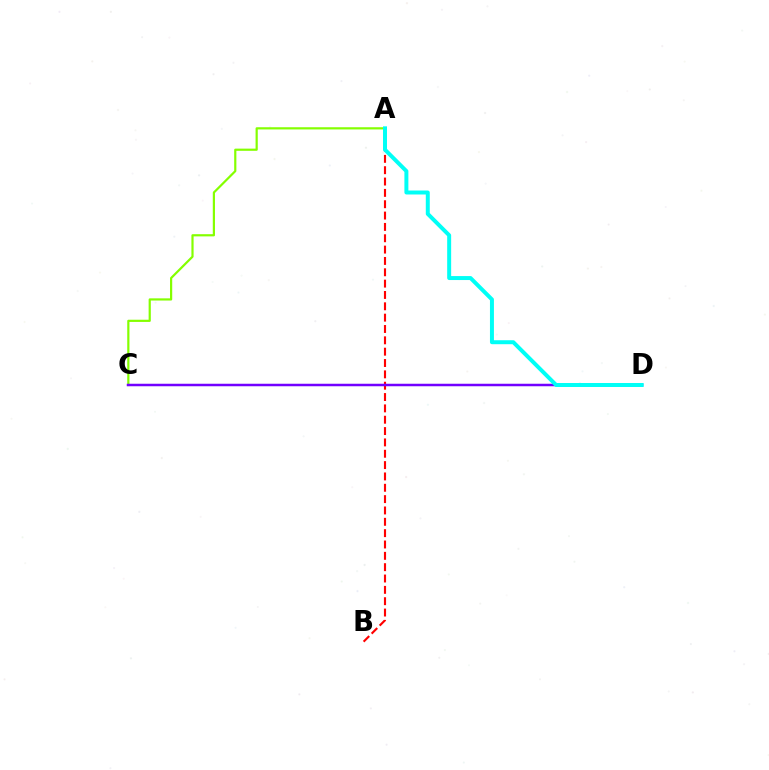{('A', 'B'): [{'color': '#ff0000', 'line_style': 'dashed', 'thickness': 1.54}], ('A', 'C'): [{'color': '#84ff00', 'line_style': 'solid', 'thickness': 1.58}], ('C', 'D'): [{'color': '#7200ff', 'line_style': 'solid', 'thickness': 1.8}], ('A', 'D'): [{'color': '#00fff6', 'line_style': 'solid', 'thickness': 2.86}]}